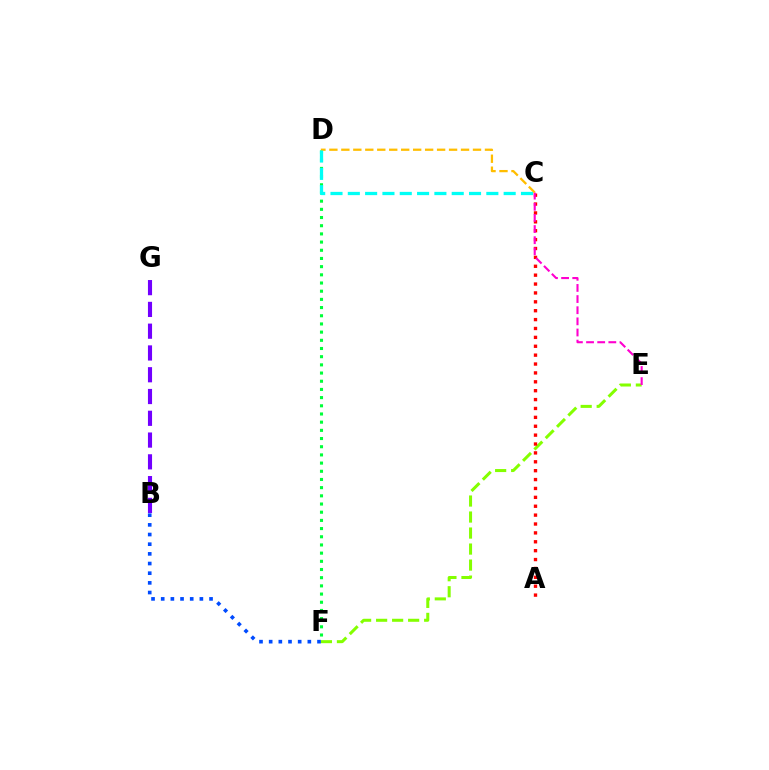{('D', 'F'): [{'color': '#00ff39', 'line_style': 'dotted', 'thickness': 2.22}], ('E', 'F'): [{'color': '#84ff00', 'line_style': 'dashed', 'thickness': 2.18}], ('A', 'C'): [{'color': '#ff0000', 'line_style': 'dotted', 'thickness': 2.41}], ('C', 'E'): [{'color': '#ff00cf', 'line_style': 'dashed', 'thickness': 1.51}], ('C', 'D'): [{'color': '#ffbd00', 'line_style': 'dashed', 'thickness': 1.63}, {'color': '#00fff6', 'line_style': 'dashed', 'thickness': 2.35}], ('B', 'F'): [{'color': '#004bff', 'line_style': 'dotted', 'thickness': 2.63}], ('B', 'G'): [{'color': '#7200ff', 'line_style': 'dashed', 'thickness': 2.96}]}